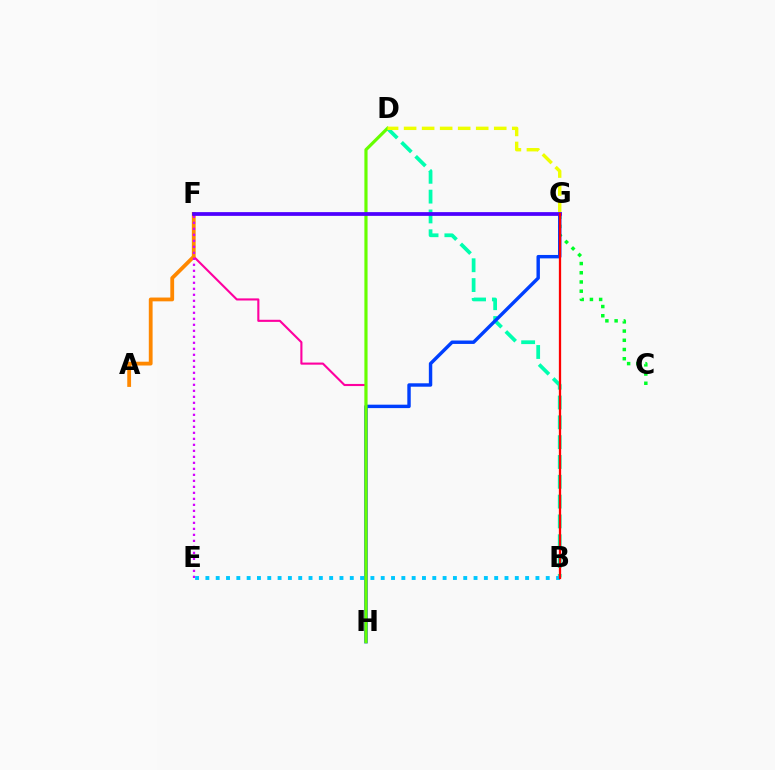{('C', 'G'): [{'color': '#00ff27', 'line_style': 'dotted', 'thickness': 2.5}], ('B', 'D'): [{'color': '#00ffaf', 'line_style': 'dashed', 'thickness': 2.69}], ('F', 'H'): [{'color': '#ff00a0', 'line_style': 'solid', 'thickness': 1.52}], ('G', 'H'): [{'color': '#003fff', 'line_style': 'solid', 'thickness': 2.47}], ('A', 'F'): [{'color': '#ff8800', 'line_style': 'solid', 'thickness': 2.74}], ('E', 'F'): [{'color': '#d600ff', 'line_style': 'dotted', 'thickness': 1.63}], ('D', 'H'): [{'color': '#66ff00', 'line_style': 'solid', 'thickness': 2.28}], ('B', 'E'): [{'color': '#00c7ff', 'line_style': 'dotted', 'thickness': 2.8}], ('D', 'G'): [{'color': '#eeff00', 'line_style': 'dashed', 'thickness': 2.45}], ('F', 'G'): [{'color': '#4f00ff', 'line_style': 'solid', 'thickness': 2.7}], ('B', 'G'): [{'color': '#ff0000', 'line_style': 'solid', 'thickness': 1.64}]}